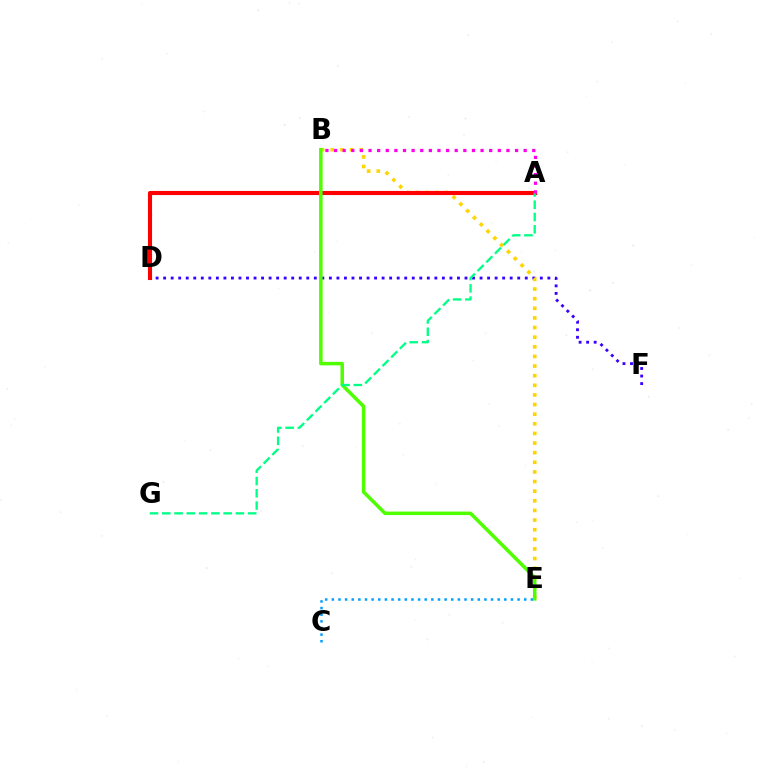{('C', 'E'): [{'color': '#009eff', 'line_style': 'dotted', 'thickness': 1.8}], ('D', 'F'): [{'color': '#3700ff', 'line_style': 'dotted', 'thickness': 2.05}], ('B', 'E'): [{'color': '#ffd500', 'line_style': 'dotted', 'thickness': 2.62}, {'color': '#4fff00', 'line_style': 'solid', 'thickness': 2.53}], ('A', 'D'): [{'color': '#ff0000', 'line_style': 'solid', 'thickness': 2.96}], ('A', 'G'): [{'color': '#00ff86', 'line_style': 'dashed', 'thickness': 1.67}], ('A', 'B'): [{'color': '#ff00ed', 'line_style': 'dotted', 'thickness': 2.34}]}